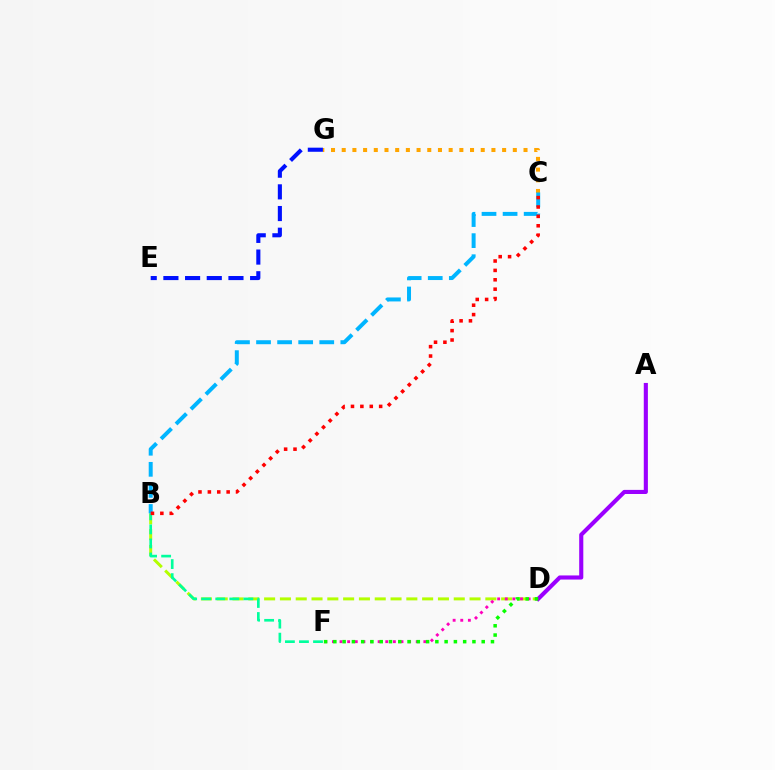{('B', 'D'): [{'color': '#b3ff00', 'line_style': 'dashed', 'thickness': 2.15}], ('C', 'G'): [{'color': '#ffa500', 'line_style': 'dotted', 'thickness': 2.91}], ('A', 'D'): [{'color': '#9b00ff', 'line_style': 'solid', 'thickness': 2.96}], ('B', 'C'): [{'color': '#00b5ff', 'line_style': 'dashed', 'thickness': 2.86}, {'color': '#ff0000', 'line_style': 'dotted', 'thickness': 2.55}], ('D', 'F'): [{'color': '#ff00bd', 'line_style': 'dotted', 'thickness': 2.07}, {'color': '#08ff00', 'line_style': 'dotted', 'thickness': 2.52}], ('E', 'G'): [{'color': '#0010ff', 'line_style': 'dashed', 'thickness': 2.95}], ('B', 'F'): [{'color': '#00ff9d', 'line_style': 'dashed', 'thickness': 1.91}]}